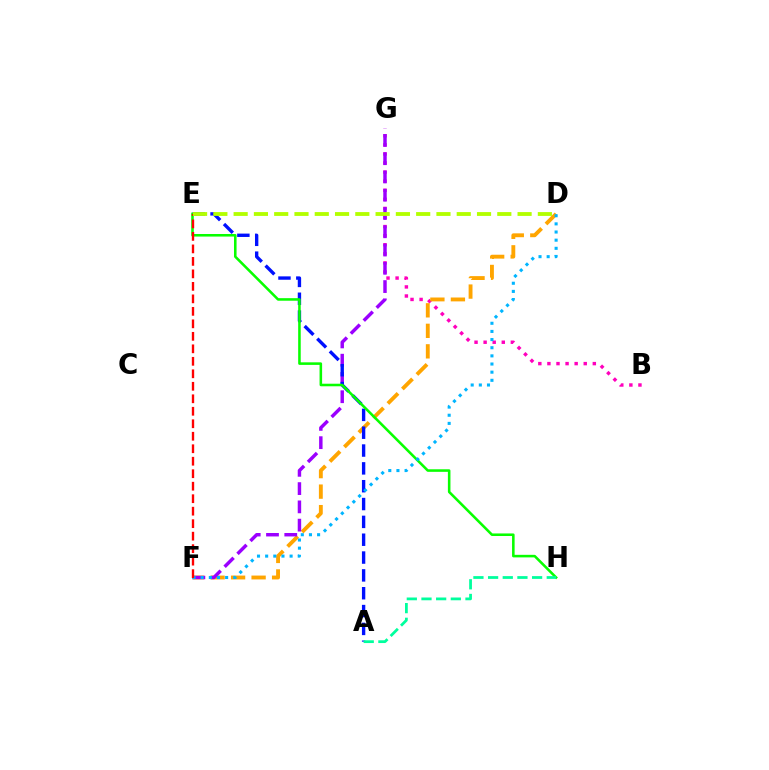{('B', 'G'): [{'color': '#ff00bd', 'line_style': 'dotted', 'thickness': 2.47}], ('D', 'F'): [{'color': '#ffa500', 'line_style': 'dashed', 'thickness': 2.79}, {'color': '#00b5ff', 'line_style': 'dotted', 'thickness': 2.21}], ('F', 'G'): [{'color': '#9b00ff', 'line_style': 'dashed', 'thickness': 2.48}], ('A', 'E'): [{'color': '#0010ff', 'line_style': 'dashed', 'thickness': 2.42}], ('E', 'H'): [{'color': '#08ff00', 'line_style': 'solid', 'thickness': 1.84}], ('E', 'F'): [{'color': '#ff0000', 'line_style': 'dashed', 'thickness': 1.7}], ('A', 'H'): [{'color': '#00ff9d', 'line_style': 'dashed', 'thickness': 1.99}], ('D', 'E'): [{'color': '#b3ff00', 'line_style': 'dashed', 'thickness': 2.76}]}